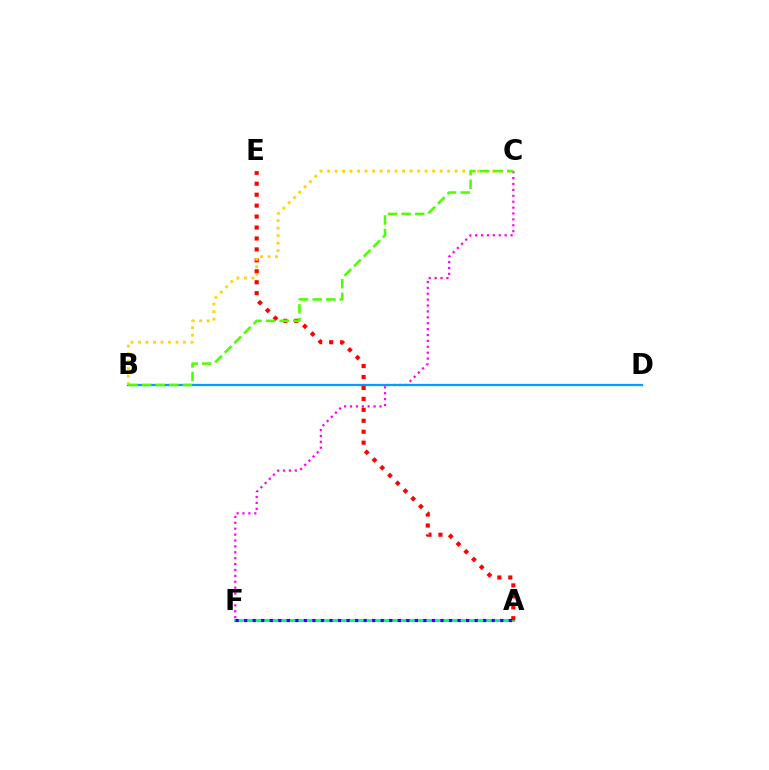{('C', 'F'): [{'color': '#ff00ed', 'line_style': 'dotted', 'thickness': 1.6}], ('A', 'F'): [{'color': '#00ff86', 'line_style': 'solid', 'thickness': 2.17}, {'color': '#3700ff', 'line_style': 'dotted', 'thickness': 2.32}], ('B', 'D'): [{'color': '#009eff', 'line_style': 'solid', 'thickness': 1.63}], ('A', 'E'): [{'color': '#ff0000', 'line_style': 'dotted', 'thickness': 2.97}], ('B', 'C'): [{'color': '#ffd500', 'line_style': 'dotted', 'thickness': 2.04}, {'color': '#4fff00', 'line_style': 'dashed', 'thickness': 1.85}]}